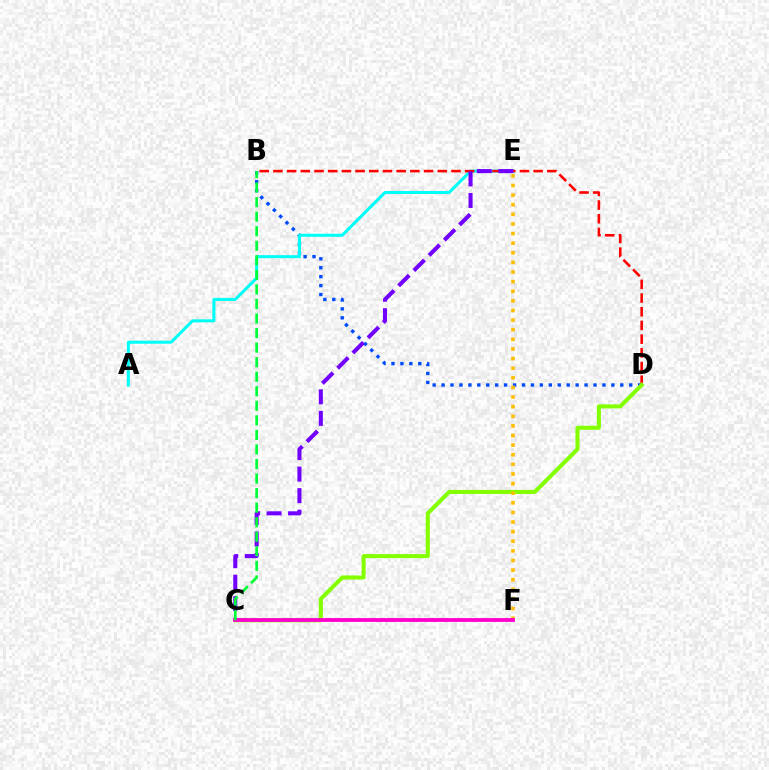{('B', 'D'): [{'color': '#004bff', 'line_style': 'dotted', 'thickness': 2.43}, {'color': '#ff0000', 'line_style': 'dashed', 'thickness': 1.86}], ('A', 'E'): [{'color': '#00fff6', 'line_style': 'solid', 'thickness': 2.18}], ('C', 'D'): [{'color': '#84ff00', 'line_style': 'solid', 'thickness': 2.92}], ('E', 'F'): [{'color': '#ffbd00', 'line_style': 'dotted', 'thickness': 2.61}], ('C', 'E'): [{'color': '#7200ff', 'line_style': 'dashed', 'thickness': 2.93}], ('C', 'F'): [{'color': '#ff00cf', 'line_style': 'solid', 'thickness': 2.74}], ('B', 'C'): [{'color': '#00ff39', 'line_style': 'dashed', 'thickness': 1.98}]}